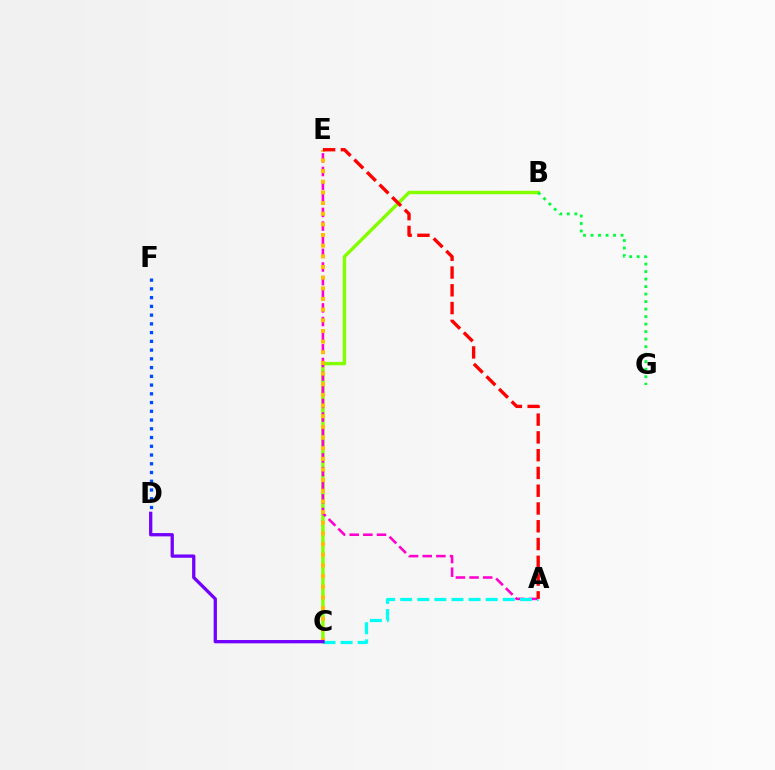{('B', 'C'): [{'color': '#84ff00', 'line_style': 'solid', 'thickness': 2.46}], ('A', 'E'): [{'color': '#ff00cf', 'line_style': 'dashed', 'thickness': 1.85}, {'color': '#ff0000', 'line_style': 'dashed', 'thickness': 2.41}], ('C', 'E'): [{'color': '#ffbd00', 'line_style': 'dotted', 'thickness': 2.9}], ('A', 'C'): [{'color': '#00fff6', 'line_style': 'dashed', 'thickness': 2.32}], ('C', 'D'): [{'color': '#7200ff', 'line_style': 'solid', 'thickness': 2.37}], ('B', 'G'): [{'color': '#00ff39', 'line_style': 'dotted', 'thickness': 2.04}], ('D', 'F'): [{'color': '#004bff', 'line_style': 'dotted', 'thickness': 2.38}]}